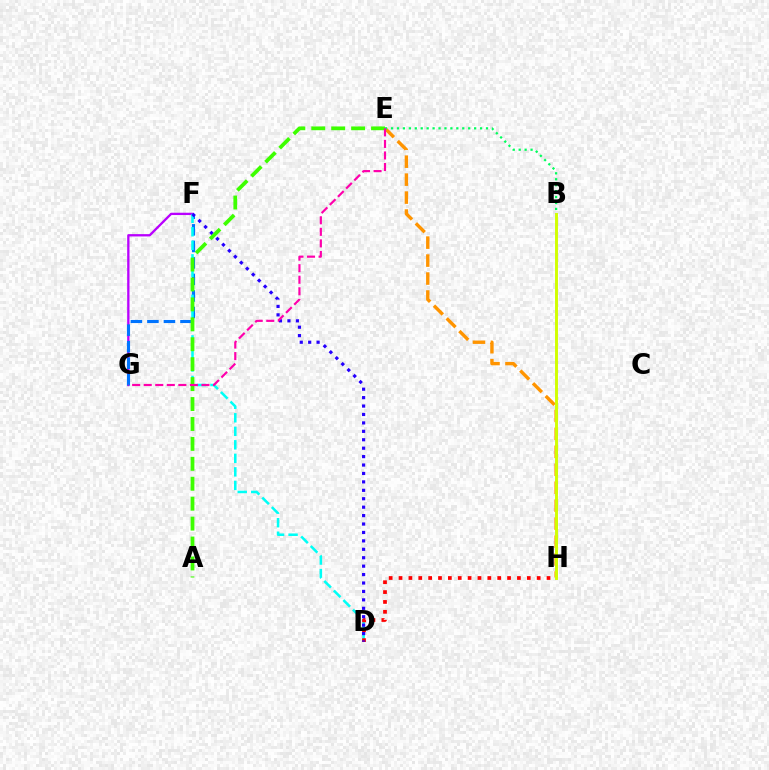{('F', 'G'): [{'color': '#b900ff', 'line_style': 'solid', 'thickness': 1.66}, {'color': '#0074ff', 'line_style': 'dashed', 'thickness': 2.25}], ('E', 'H'): [{'color': '#ff9400', 'line_style': 'dashed', 'thickness': 2.44}], ('D', 'F'): [{'color': '#00fff6', 'line_style': 'dashed', 'thickness': 1.84}, {'color': '#2500ff', 'line_style': 'dotted', 'thickness': 2.29}], ('D', 'H'): [{'color': '#ff0000', 'line_style': 'dotted', 'thickness': 2.68}], ('B', 'E'): [{'color': '#00ff5c', 'line_style': 'dotted', 'thickness': 1.61}], ('A', 'E'): [{'color': '#3dff00', 'line_style': 'dashed', 'thickness': 2.71}], ('B', 'H'): [{'color': '#d1ff00', 'line_style': 'solid', 'thickness': 2.1}], ('E', 'G'): [{'color': '#ff00ac', 'line_style': 'dashed', 'thickness': 1.57}]}